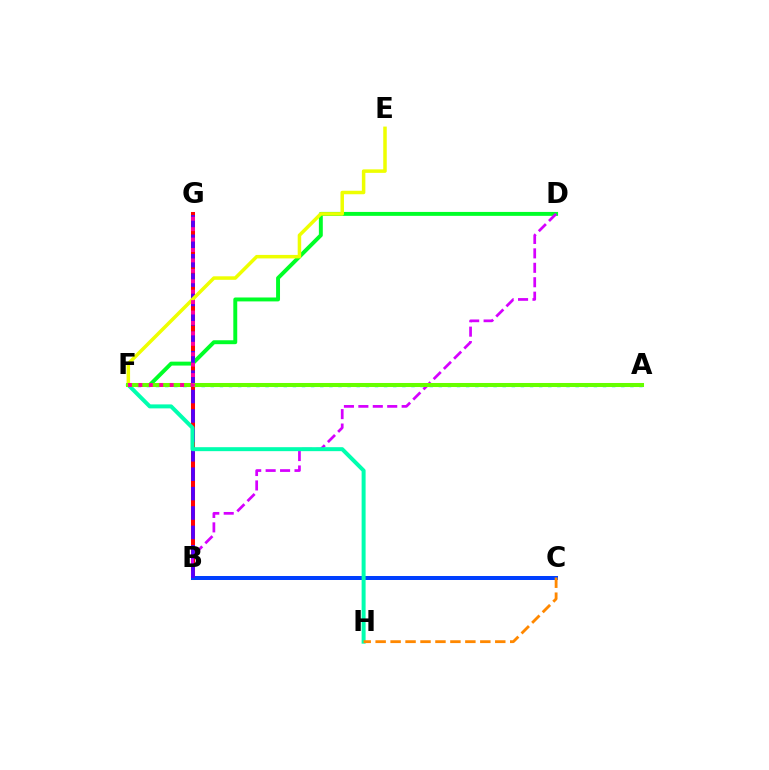{('A', 'F'): [{'color': '#00c7ff', 'line_style': 'dotted', 'thickness': 2.48}, {'color': '#66ff00', 'line_style': 'solid', 'thickness': 2.91}], ('B', 'G'): [{'color': '#ff0000', 'line_style': 'solid', 'thickness': 2.9}, {'color': '#4f00ff', 'line_style': 'dashed', 'thickness': 2.64}], ('D', 'F'): [{'color': '#00ff27', 'line_style': 'solid', 'thickness': 2.82}], ('B', 'D'): [{'color': '#d600ff', 'line_style': 'dashed', 'thickness': 1.96}], ('B', 'C'): [{'color': '#003fff', 'line_style': 'solid', 'thickness': 2.87}], ('F', 'H'): [{'color': '#00ffaf', 'line_style': 'solid', 'thickness': 2.86}], ('E', 'F'): [{'color': '#eeff00', 'line_style': 'solid', 'thickness': 2.52}], ('C', 'H'): [{'color': '#ff8800', 'line_style': 'dashed', 'thickness': 2.03}], ('F', 'G'): [{'color': '#ff00a0', 'line_style': 'dotted', 'thickness': 2.83}]}